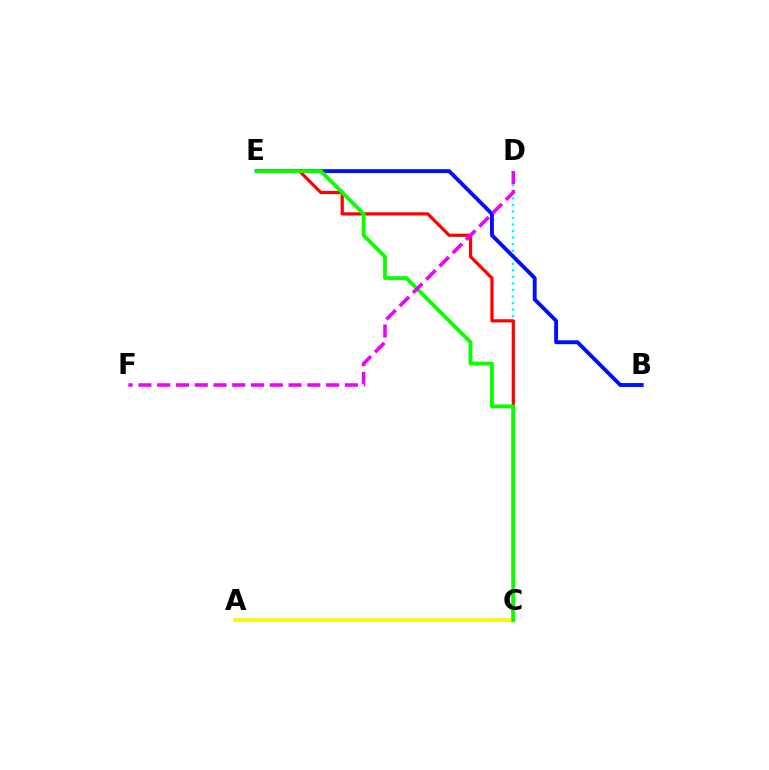{('C', 'D'): [{'color': '#00fff6', 'line_style': 'dotted', 'thickness': 1.78}], ('A', 'C'): [{'color': '#fcf500', 'line_style': 'solid', 'thickness': 2.6}], ('B', 'E'): [{'color': '#0010ff', 'line_style': 'solid', 'thickness': 2.8}], ('C', 'E'): [{'color': '#ff0000', 'line_style': 'solid', 'thickness': 2.3}, {'color': '#08ff00', 'line_style': 'solid', 'thickness': 2.75}], ('D', 'F'): [{'color': '#ee00ff', 'line_style': 'dashed', 'thickness': 2.55}]}